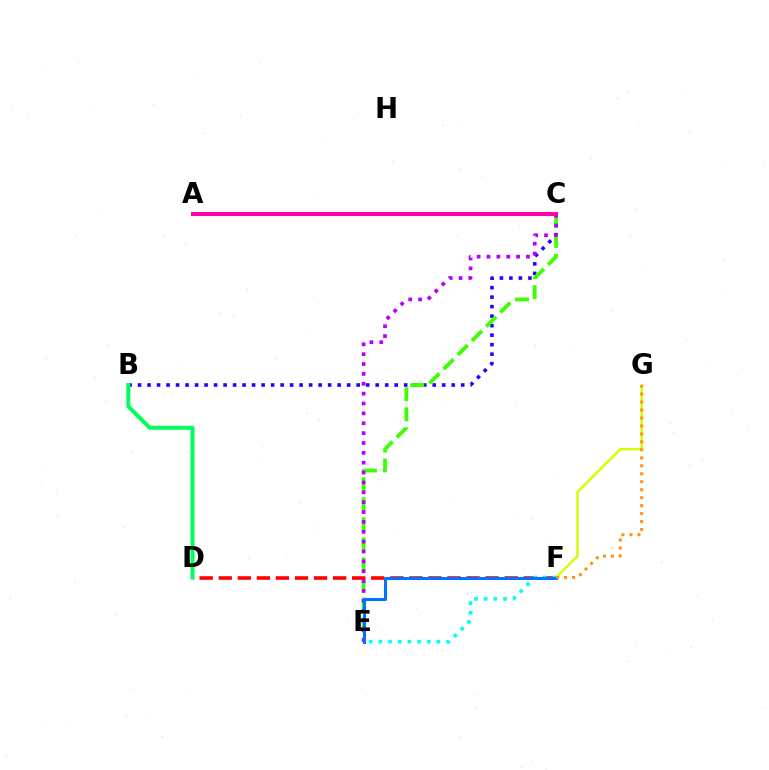{('B', 'C'): [{'color': '#2500ff', 'line_style': 'dotted', 'thickness': 2.58}], ('F', 'G'): [{'color': '#d1ff00', 'line_style': 'solid', 'thickness': 1.75}, {'color': '#ff9400', 'line_style': 'dotted', 'thickness': 2.16}], ('C', 'E'): [{'color': '#3dff00', 'line_style': 'dashed', 'thickness': 2.72}, {'color': '#b900ff', 'line_style': 'dotted', 'thickness': 2.68}], ('D', 'F'): [{'color': '#ff0000', 'line_style': 'dashed', 'thickness': 2.59}], ('E', 'F'): [{'color': '#00fff6', 'line_style': 'dotted', 'thickness': 2.63}, {'color': '#0074ff', 'line_style': 'solid', 'thickness': 2.18}], ('B', 'D'): [{'color': '#00ff5c', 'line_style': 'solid', 'thickness': 2.89}], ('A', 'C'): [{'color': '#ff00ac', 'line_style': 'solid', 'thickness': 2.93}]}